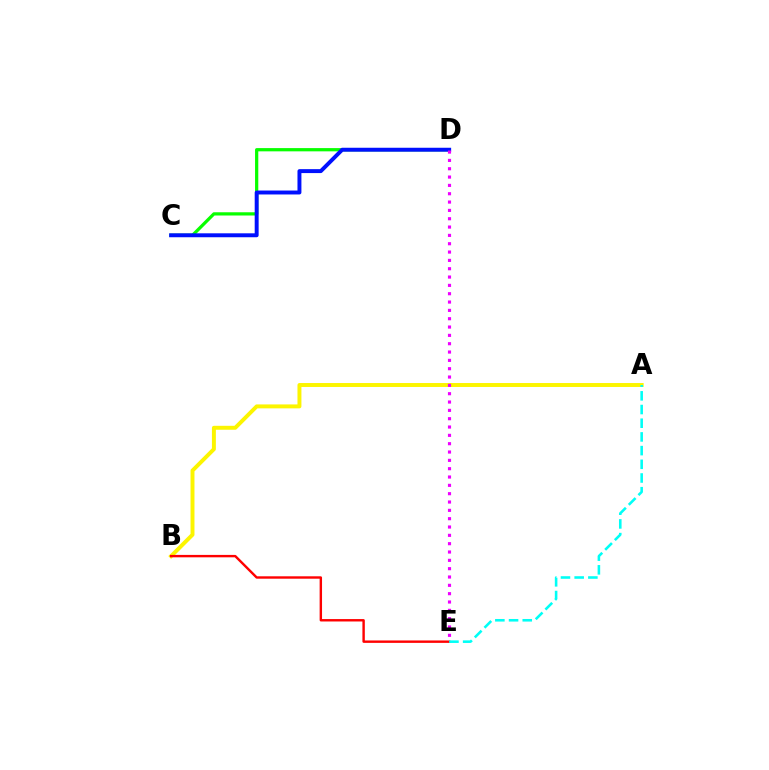{('C', 'D'): [{'color': '#08ff00', 'line_style': 'solid', 'thickness': 2.33}, {'color': '#0010ff', 'line_style': 'solid', 'thickness': 2.84}], ('A', 'B'): [{'color': '#fcf500', 'line_style': 'solid', 'thickness': 2.84}], ('D', 'E'): [{'color': '#ee00ff', 'line_style': 'dotted', 'thickness': 2.26}], ('B', 'E'): [{'color': '#ff0000', 'line_style': 'solid', 'thickness': 1.73}], ('A', 'E'): [{'color': '#00fff6', 'line_style': 'dashed', 'thickness': 1.86}]}